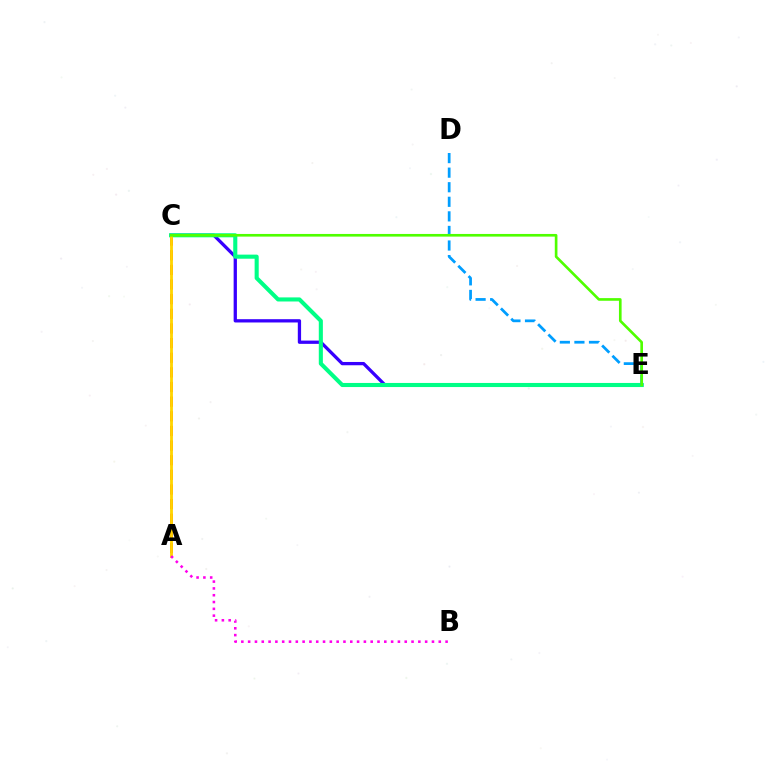{('C', 'E'): [{'color': '#3700ff', 'line_style': 'solid', 'thickness': 2.36}, {'color': '#00ff86', 'line_style': 'solid', 'thickness': 2.94}, {'color': '#4fff00', 'line_style': 'solid', 'thickness': 1.91}], ('A', 'C'): [{'color': '#ff0000', 'line_style': 'dashed', 'thickness': 1.99}, {'color': '#ffd500', 'line_style': 'solid', 'thickness': 2.03}], ('D', 'E'): [{'color': '#009eff', 'line_style': 'dashed', 'thickness': 1.98}], ('A', 'B'): [{'color': '#ff00ed', 'line_style': 'dotted', 'thickness': 1.85}]}